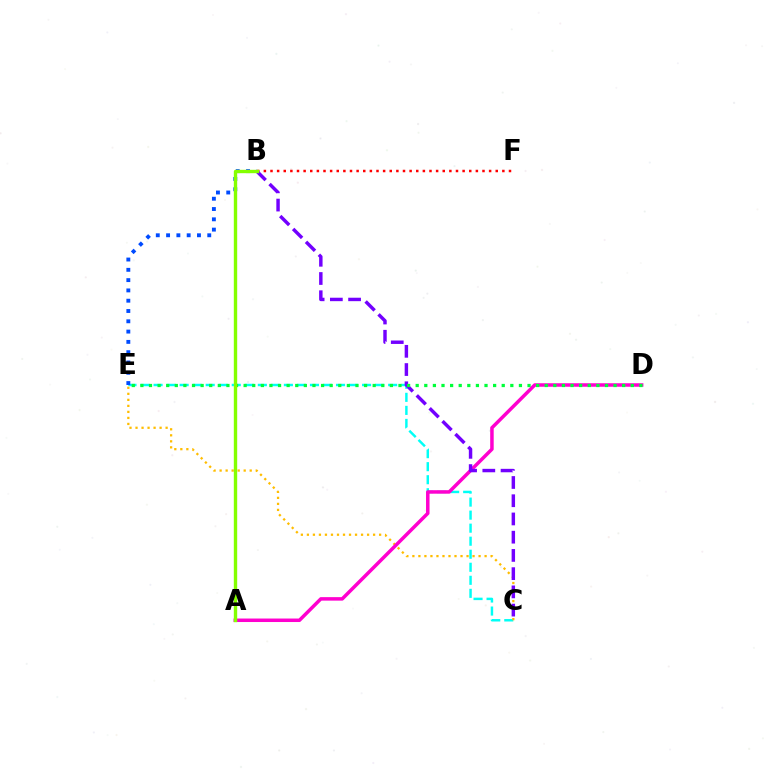{('C', 'E'): [{'color': '#00fff6', 'line_style': 'dashed', 'thickness': 1.77}, {'color': '#ffbd00', 'line_style': 'dotted', 'thickness': 1.64}], ('B', 'F'): [{'color': '#ff0000', 'line_style': 'dotted', 'thickness': 1.8}], ('B', 'E'): [{'color': '#004bff', 'line_style': 'dotted', 'thickness': 2.8}], ('A', 'D'): [{'color': '#ff00cf', 'line_style': 'solid', 'thickness': 2.52}], ('B', 'C'): [{'color': '#7200ff', 'line_style': 'dashed', 'thickness': 2.48}], ('D', 'E'): [{'color': '#00ff39', 'line_style': 'dotted', 'thickness': 2.34}], ('A', 'B'): [{'color': '#84ff00', 'line_style': 'solid', 'thickness': 2.43}]}